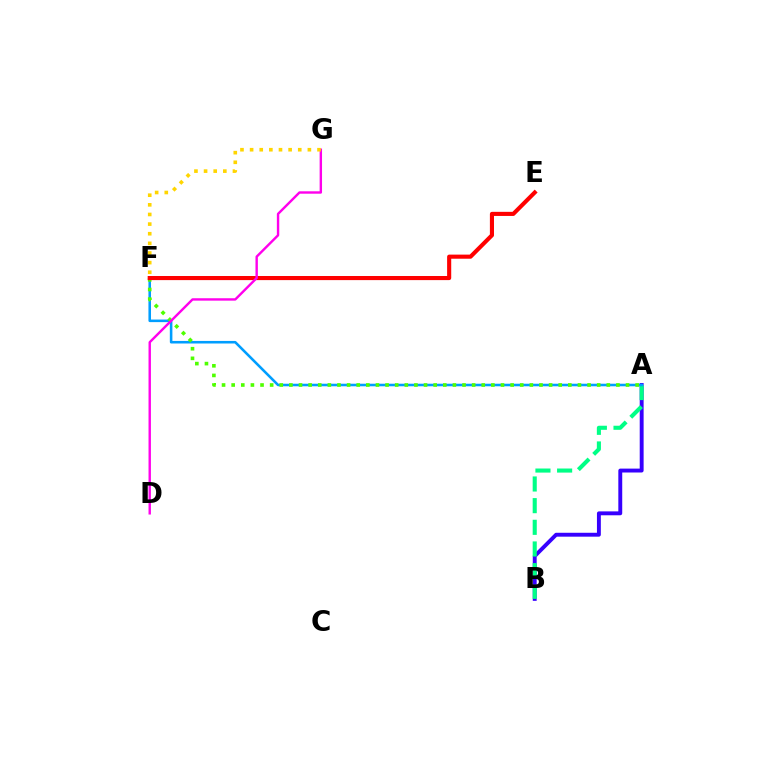{('A', 'B'): [{'color': '#3700ff', 'line_style': 'solid', 'thickness': 2.81}, {'color': '#00ff86', 'line_style': 'dashed', 'thickness': 2.94}], ('A', 'F'): [{'color': '#009eff', 'line_style': 'solid', 'thickness': 1.85}, {'color': '#4fff00', 'line_style': 'dotted', 'thickness': 2.61}], ('E', 'F'): [{'color': '#ff0000', 'line_style': 'solid', 'thickness': 2.96}], ('D', 'G'): [{'color': '#ff00ed', 'line_style': 'solid', 'thickness': 1.73}], ('F', 'G'): [{'color': '#ffd500', 'line_style': 'dotted', 'thickness': 2.62}]}